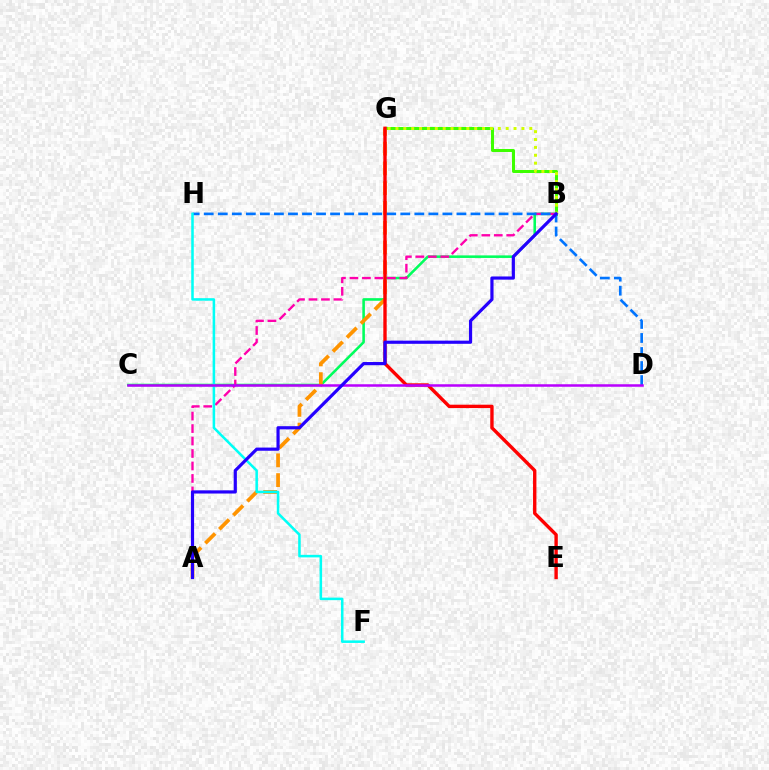{('B', 'G'): [{'color': '#3dff00', 'line_style': 'solid', 'thickness': 2.17}, {'color': '#d1ff00', 'line_style': 'dotted', 'thickness': 2.14}], ('B', 'C'): [{'color': '#00ff5c', 'line_style': 'solid', 'thickness': 1.85}], ('A', 'B'): [{'color': '#ff00ac', 'line_style': 'dashed', 'thickness': 1.69}, {'color': '#2500ff', 'line_style': 'solid', 'thickness': 2.29}], ('A', 'G'): [{'color': '#ff9400', 'line_style': 'dashed', 'thickness': 2.69}], ('D', 'H'): [{'color': '#0074ff', 'line_style': 'dashed', 'thickness': 1.91}], ('E', 'G'): [{'color': '#ff0000', 'line_style': 'solid', 'thickness': 2.43}], ('F', 'H'): [{'color': '#00fff6', 'line_style': 'solid', 'thickness': 1.83}], ('C', 'D'): [{'color': '#b900ff', 'line_style': 'solid', 'thickness': 1.81}]}